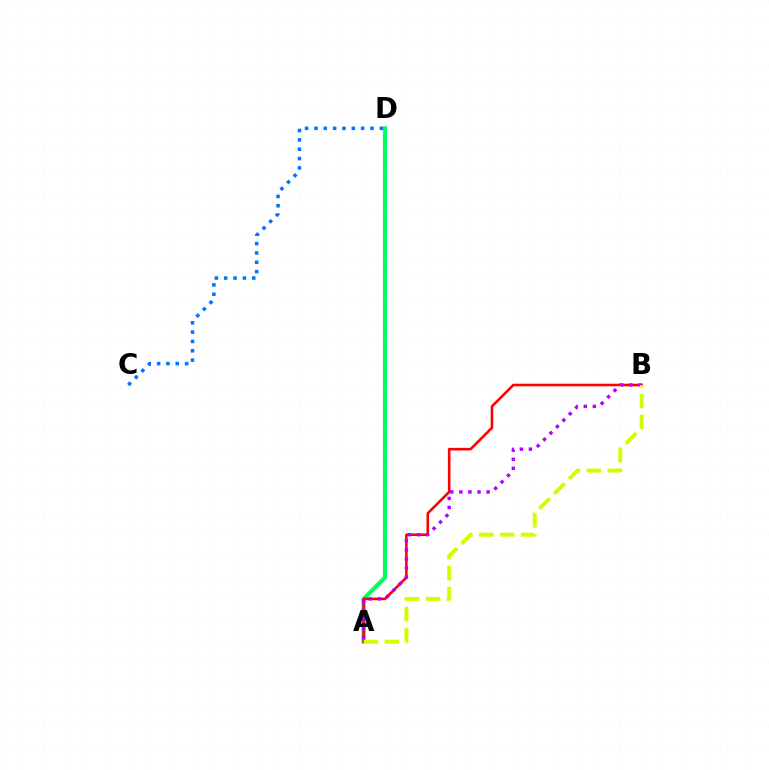{('A', 'D'): [{'color': '#00ff5c', 'line_style': 'solid', 'thickness': 2.96}], ('A', 'B'): [{'color': '#ff0000', 'line_style': 'solid', 'thickness': 1.86}, {'color': '#b900ff', 'line_style': 'dotted', 'thickness': 2.47}, {'color': '#d1ff00', 'line_style': 'dashed', 'thickness': 2.85}], ('C', 'D'): [{'color': '#0074ff', 'line_style': 'dotted', 'thickness': 2.54}]}